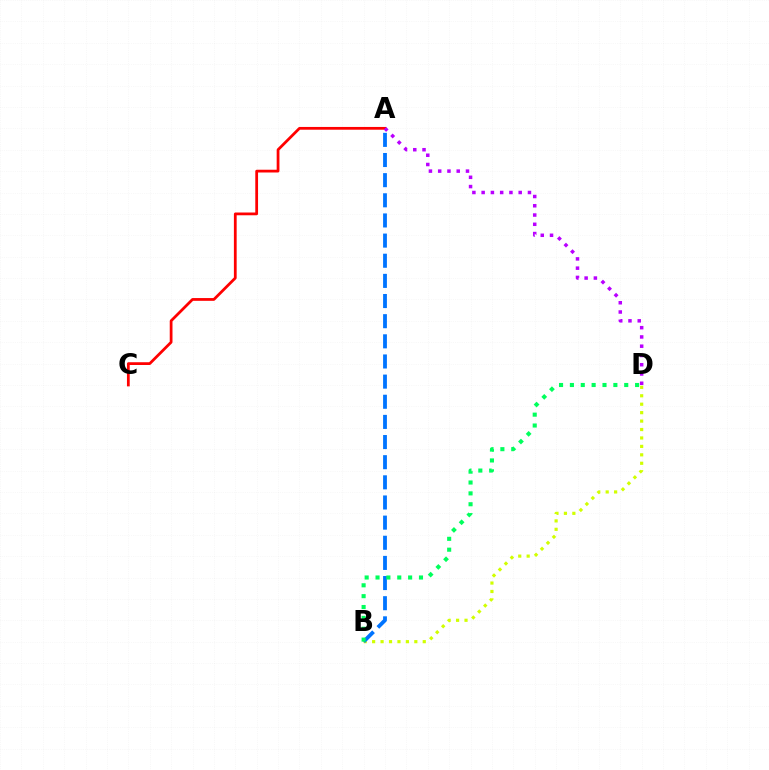{('B', 'D'): [{'color': '#d1ff00', 'line_style': 'dotted', 'thickness': 2.29}, {'color': '#00ff5c', 'line_style': 'dotted', 'thickness': 2.95}], ('A', 'B'): [{'color': '#0074ff', 'line_style': 'dashed', 'thickness': 2.74}], ('A', 'C'): [{'color': '#ff0000', 'line_style': 'solid', 'thickness': 1.99}], ('A', 'D'): [{'color': '#b900ff', 'line_style': 'dotted', 'thickness': 2.52}]}